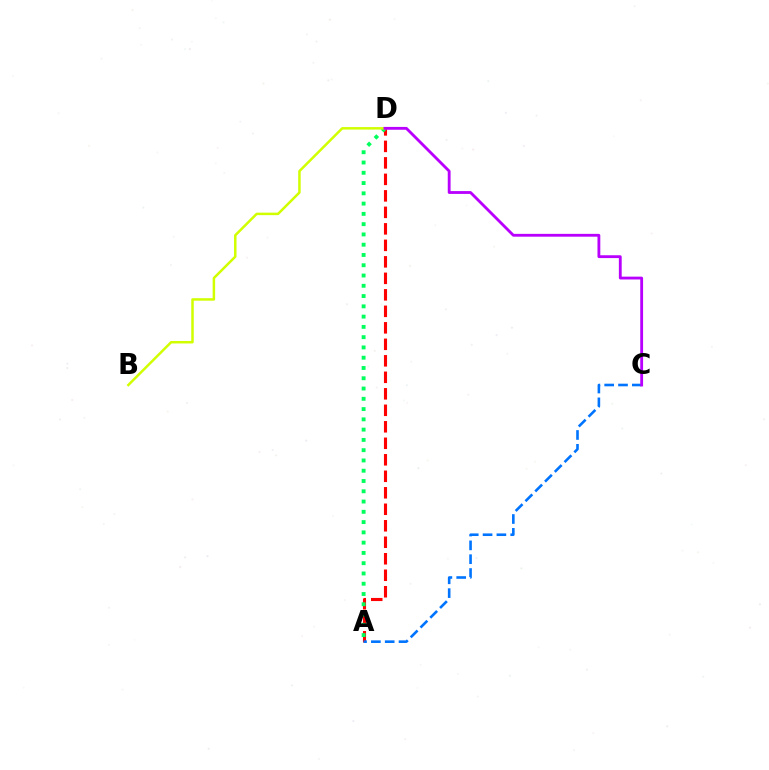{('A', 'D'): [{'color': '#ff0000', 'line_style': 'dashed', 'thickness': 2.24}, {'color': '#00ff5c', 'line_style': 'dotted', 'thickness': 2.79}], ('B', 'D'): [{'color': '#d1ff00', 'line_style': 'solid', 'thickness': 1.8}], ('A', 'C'): [{'color': '#0074ff', 'line_style': 'dashed', 'thickness': 1.88}], ('C', 'D'): [{'color': '#b900ff', 'line_style': 'solid', 'thickness': 2.04}]}